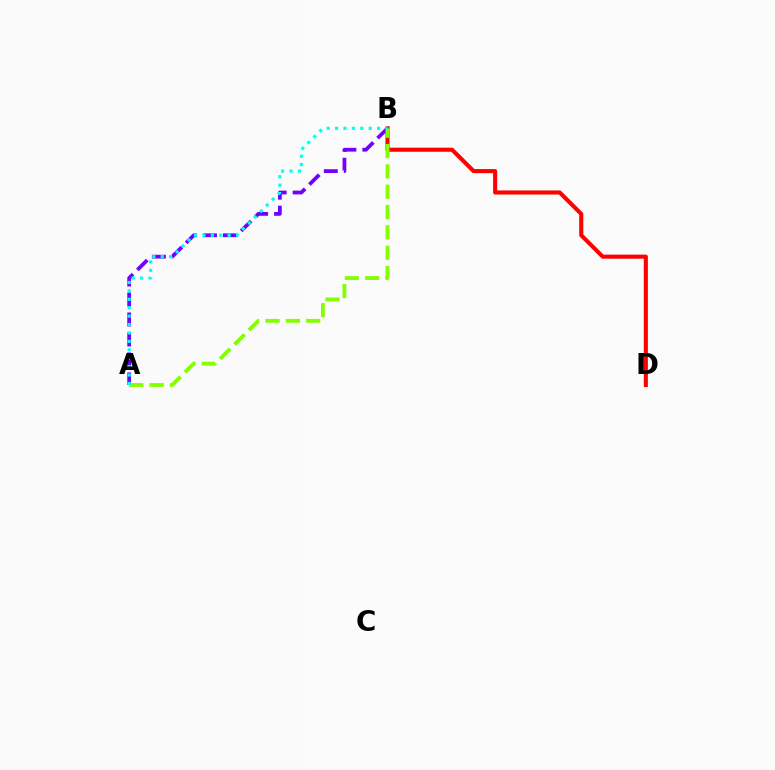{('A', 'B'): [{'color': '#7200ff', 'line_style': 'dashed', 'thickness': 2.71}, {'color': '#84ff00', 'line_style': 'dashed', 'thickness': 2.76}, {'color': '#00fff6', 'line_style': 'dotted', 'thickness': 2.29}], ('B', 'D'): [{'color': '#ff0000', 'line_style': 'solid', 'thickness': 2.95}]}